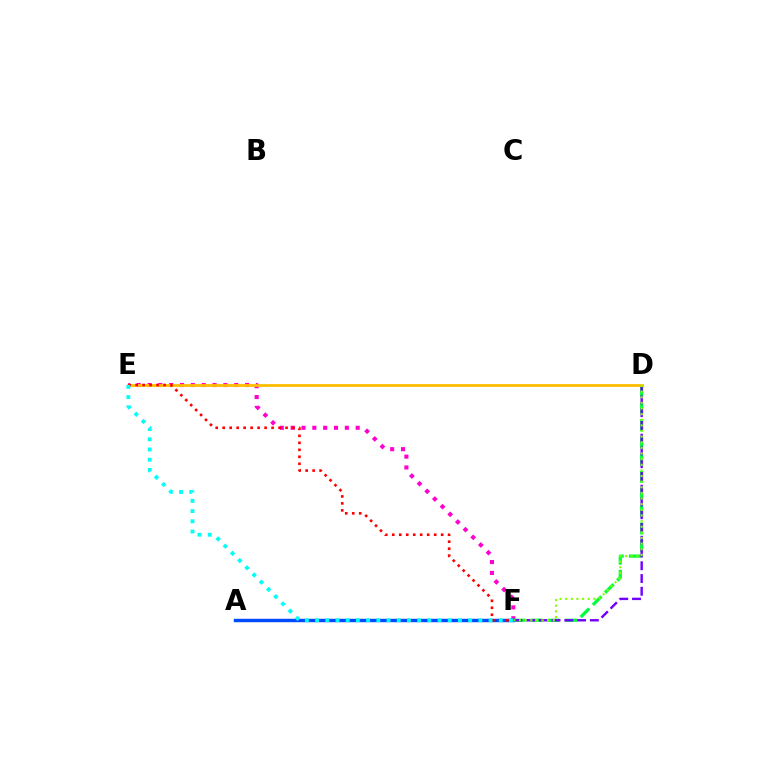{('E', 'F'): [{'color': '#ff00cf', 'line_style': 'dotted', 'thickness': 2.94}, {'color': '#ff0000', 'line_style': 'dotted', 'thickness': 1.9}, {'color': '#00fff6', 'line_style': 'dotted', 'thickness': 2.77}], ('D', 'F'): [{'color': '#00ff39', 'line_style': 'dashed', 'thickness': 2.34}, {'color': '#7200ff', 'line_style': 'dashed', 'thickness': 1.73}, {'color': '#84ff00', 'line_style': 'dotted', 'thickness': 1.53}], ('D', 'E'): [{'color': '#ffbd00', 'line_style': 'solid', 'thickness': 2.0}], ('A', 'F'): [{'color': '#004bff', 'line_style': 'solid', 'thickness': 2.47}]}